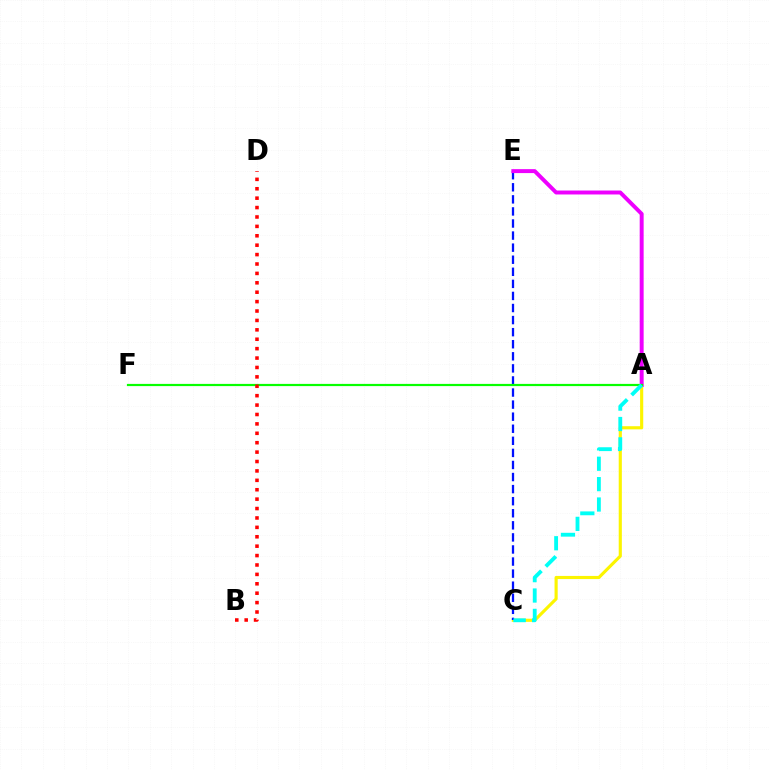{('A', 'C'): [{'color': '#fcf500', 'line_style': 'solid', 'thickness': 2.26}, {'color': '#00fff6', 'line_style': 'dashed', 'thickness': 2.77}], ('C', 'E'): [{'color': '#0010ff', 'line_style': 'dashed', 'thickness': 1.64}], ('A', 'E'): [{'color': '#ee00ff', 'line_style': 'solid', 'thickness': 2.84}], ('A', 'F'): [{'color': '#08ff00', 'line_style': 'solid', 'thickness': 1.58}], ('B', 'D'): [{'color': '#ff0000', 'line_style': 'dotted', 'thickness': 2.56}]}